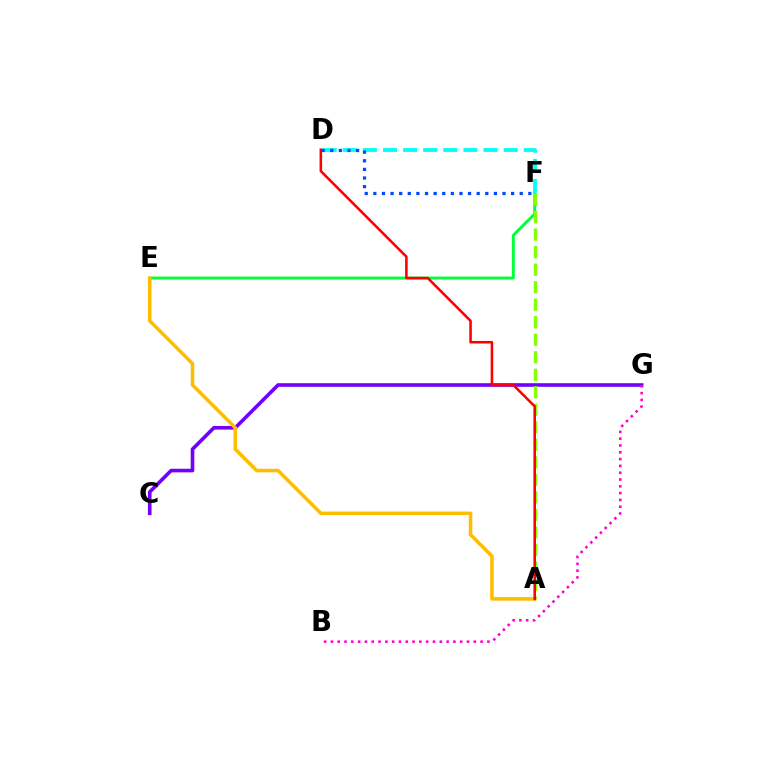{('C', 'G'): [{'color': '#7200ff', 'line_style': 'solid', 'thickness': 2.61}], ('E', 'F'): [{'color': '#00ff39', 'line_style': 'solid', 'thickness': 2.1}], ('A', 'E'): [{'color': '#ffbd00', 'line_style': 'solid', 'thickness': 2.55}], ('B', 'G'): [{'color': '#ff00cf', 'line_style': 'dotted', 'thickness': 1.85}], ('A', 'F'): [{'color': '#84ff00', 'line_style': 'dashed', 'thickness': 2.38}], ('D', 'F'): [{'color': '#00fff6', 'line_style': 'dashed', 'thickness': 2.73}, {'color': '#004bff', 'line_style': 'dotted', 'thickness': 2.34}], ('A', 'D'): [{'color': '#ff0000', 'line_style': 'solid', 'thickness': 1.85}]}